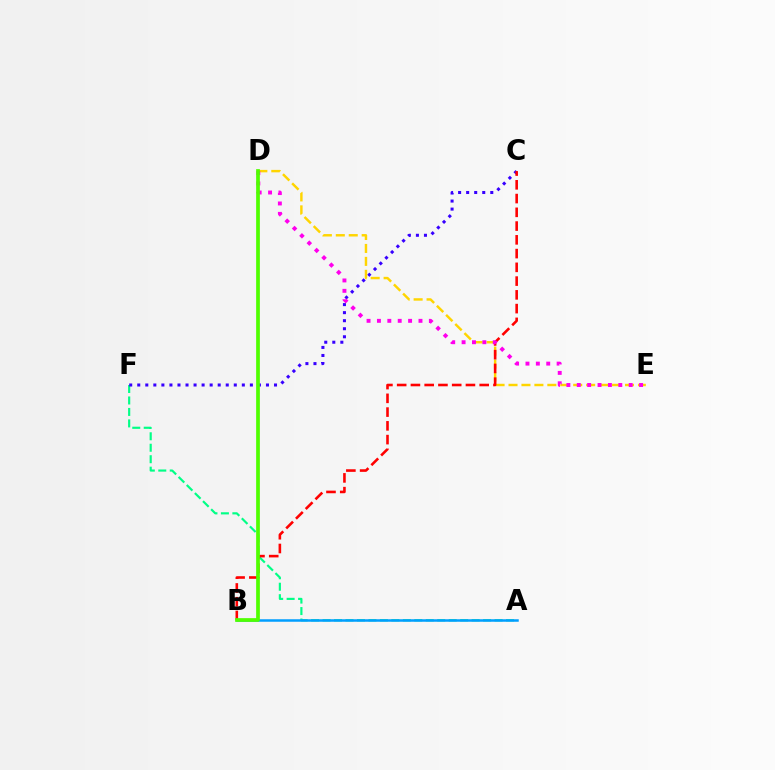{('A', 'F'): [{'color': '#00ff86', 'line_style': 'dashed', 'thickness': 1.56}], ('C', 'F'): [{'color': '#3700ff', 'line_style': 'dotted', 'thickness': 2.19}], ('A', 'B'): [{'color': '#009eff', 'line_style': 'solid', 'thickness': 1.8}], ('D', 'E'): [{'color': '#ffd500', 'line_style': 'dashed', 'thickness': 1.76}, {'color': '#ff00ed', 'line_style': 'dotted', 'thickness': 2.82}], ('B', 'C'): [{'color': '#ff0000', 'line_style': 'dashed', 'thickness': 1.87}], ('B', 'D'): [{'color': '#4fff00', 'line_style': 'solid', 'thickness': 2.68}]}